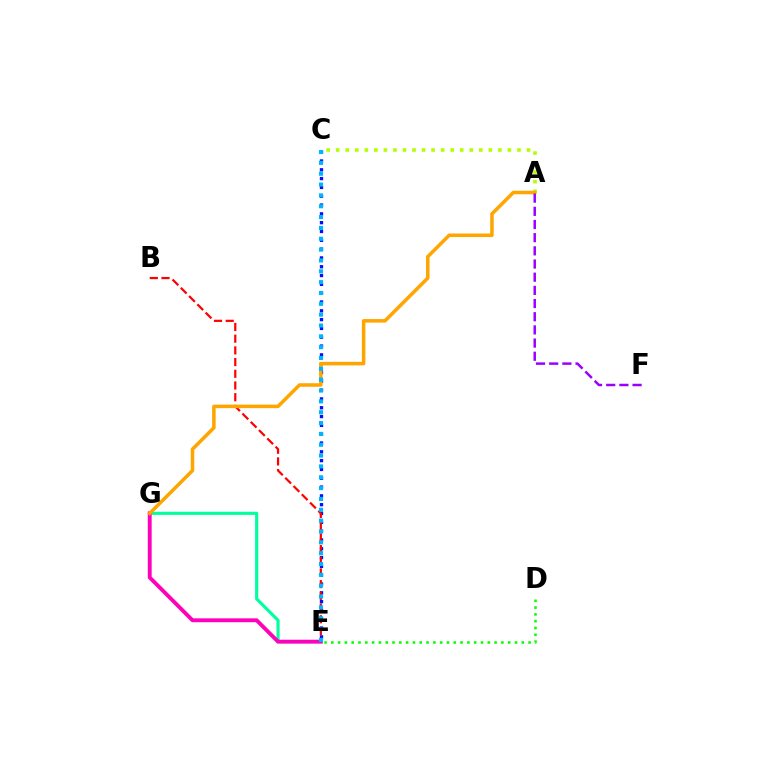{('E', 'G'): [{'color': '#00ff9d', 'line_style': 'solid', 'thickness': 2.25}, {'color': '#ff00bd', 'line_style': 'solid', 'thickness': 2.79}], ('A', 'C'): [{'color': '#b3ff00', 'line_style': 'dotted', 'thickness': 2.59}], ('C', 'E'): [{'color': '#0010ff', 'line_style': 'dotted', 'thickness': 2.39}, {'color': '#00b5ff', 'line_style': 'dotted', 'thickness': 2.95}], ('D', 'E'): [{'color': '#08ff00', 'line_style': 'dotted', 'thickness': 1.85}], ('B', 'E'): [{'color': '#ff0000', 'line_style': 'dashed', 'thickness': 1.59}], ('A', 'G'): [{'color': '#ffa500', 'line_style': 'solid', 'thickness': 2.54}], ('A', 'F'): [{'color': '#9b00ff', 'line_style': 'dashed', 'thickness': 1.79}]}